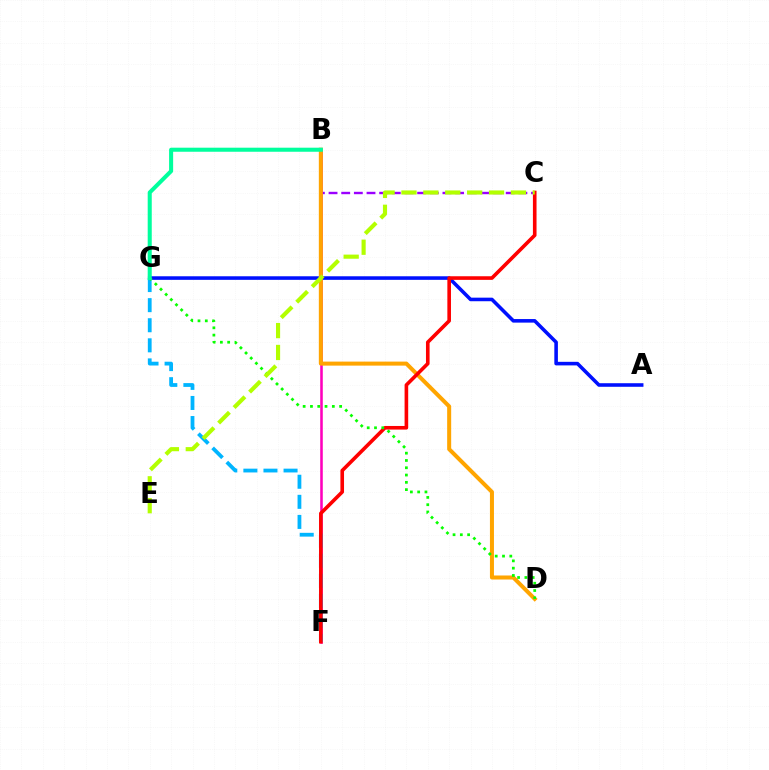{('B', 'C'): [{'color': '#9b00ff', 'line_style': 'dashed', 'thickness': 1.72}], ('B', 'F'): [{'color': '#ff00bd', 'line_style': 'solid', 'thickness': 1.84}], ('A', 'G'): [{'color': '#0010ff', 'line_style': 'solid', 'thickness': 2.57}], ('F', 'G'): [{'color': '#00b5ff', 'line_style': 'dashed', 'thickness': 2.73}], ('B', 'D'): [{'color': '#ffa500', 'line_style': 'solid', 'thickness': 2.89}], ('C', 'F'): [{'color': '#ff0000', 'line_style': 'solid', 'thickness': 2.6}], ('D', 'G'): [{'color': '#08ff00', 'line_style': 'dotted', 'thickness': 1.98}], ('B', 'G'): [{'color': '#00ff9d', 'line_style': 'solid', 'thickness': 2.92}], ('C', 'E'): [{'color': '#b3ff00', 'line_style': 'dashed', 'thickness': 2.97}]}